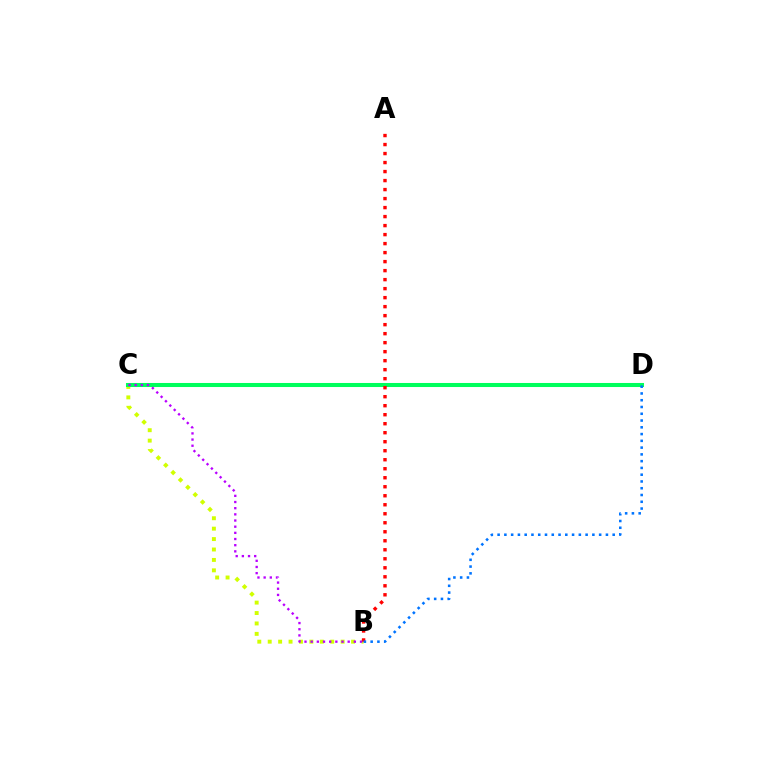{('B', 'C'): [{'color': '#d1ff00', 'line_style': 'dotted', 'thickness': 2.83}, {'color': '#b900ff', 'line_style': 'dotted', 'thickness': 1.68}], ('C', 'D'): [{'color': '#00ff5c', 'line_style': 'solid', 'thickness': 2.91}], ('A', 'B'): [{'color': '#ff0000', 'line_style': 'dotted', 'thickness': 2.45}], ('B', 'D'): [{'color': '#0074ff', 'line_style': 'dotted', 'thickness': 1.84}]}